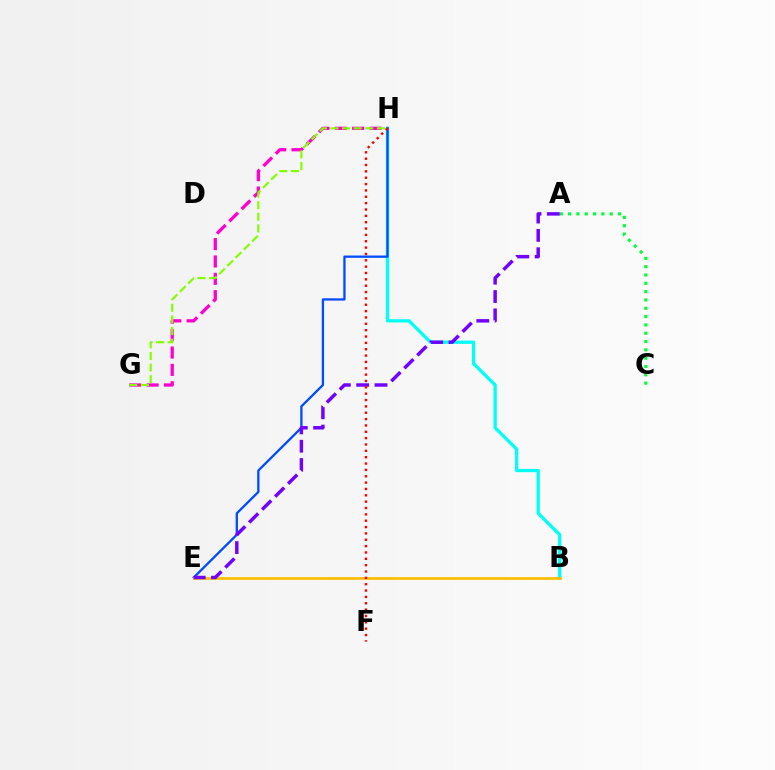{('B', 'H'): [{'color': '#00fff6', 'line_style': 'solid', 'thickness': 2.36}], ('A', 'C'): [{'color': '#00ff39', 'line_style': 'dotted', 'thickness': 2.26}], ('E', 'H'): [{'color': '#004bff', 'line_style': 'solid', 'thickness': 1.65}], ('G', 'H'): [{'color': '#ff00cf', 'line_style': 'dashed', 'thickness': 2.36}, {'color': '#84ff00', 'line_style': 'dashed', 'thickness': 1.58}], ('B', 'E'): [{'color': '#ffbd00', 'line_style': 'solid', 'thickness': 1.96}], ('A', 'E'): [{'color': '#7200ff', 'line_style': 'dashed', 'thickness': 2.49}], ('F', 'H'): [{'color': '#ff0000', 'line_style': 'dotted', 'thickness': 1.73}]}